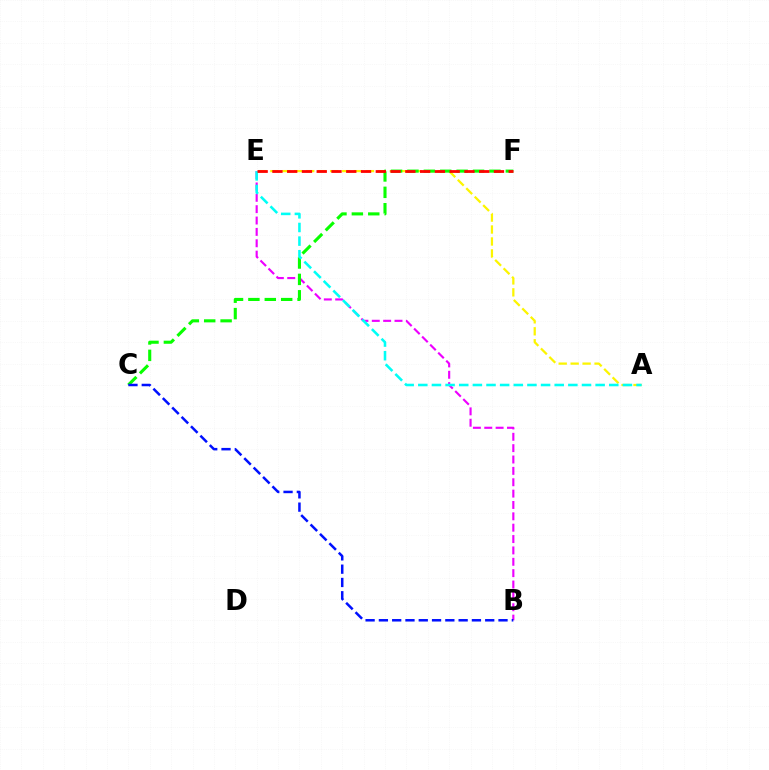{('B', 'E'): [{'color': '#ee00ff', 'line_style': 'dashed', 'thickness': 1.54}], ('A', 'E'): [{'color': '#fcf500', 'line_style': 'dashed', 'thickness': 1.62}, {'color': '#00fff6', 'line_style': 'dashed', 'thickness': 1.85}], ('C', 'F'): [{'color': '#08ff00', 'line_style': 'dashed', 'thickness': 2.23}], ('B', 'C'): [{'color': '#0010ff', 'line_style': 'dashed', 'thickness': 1.81}], ('E', 'F'): [{'color': '#ff0000', 'line_style': 'dashed', 'thickness': 2.01}]}